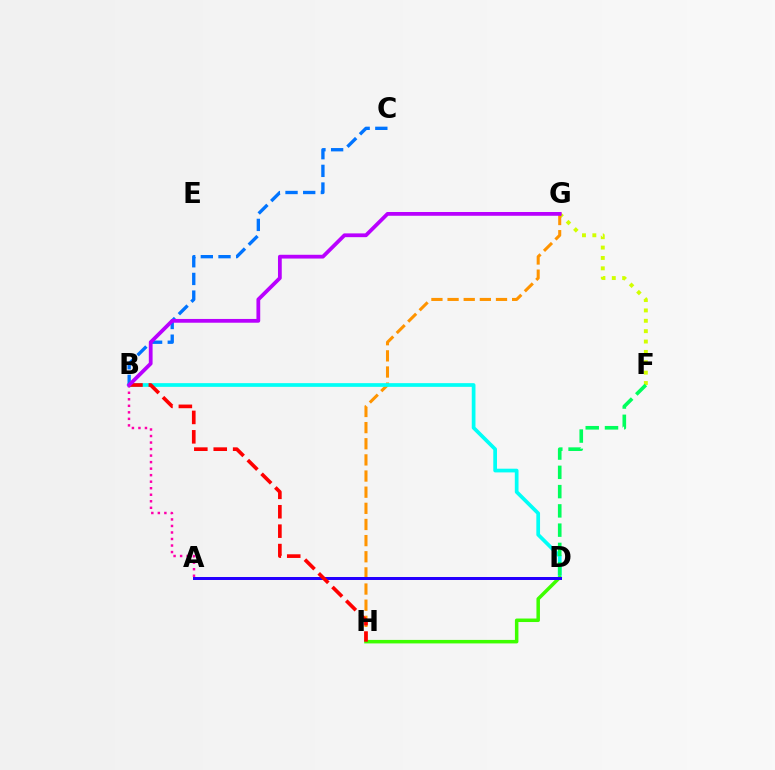{('F', 'G'): [{'color': '#d1ff00', 'line_style': 'dotted', 'thickness': 2.82}], ('G', 'H'): [{'color': '#ff9400', 'line_style': 'dashed', 'thickness': 2.19}], ('B', 'D'): [{'color': '#00fff6', 'line_style': 'solid', 'thickness': 2.67}], ('D', 'H'): [{'color': '#3dff00', 'line_style': 'solid', 'thickness': 2.52}], ('D', 'F'): [{'color': '#00ff5c', 'line_style': 'dashed', 'thickness': 2.62}], ('A', 'D'): [{'color': '#2500ff', 'line_style': 'solid', 'thickness': 2.16}], ('A', 'B'): [{'color': '#ff00ac', 'line_style': 'dotted', 'thickness': 1.77}], ('B', 'C'): [{'color': '#0074ff', 'line_style': 'dashed', 'thickness': 2.4}], ('B', 'H'): [{'color': '#ff0000', 'line_style': 'dashed', 'thickness': 2.64}], ('B', 'G'): [{'color': '#b900ff', 'line_style': 'solid', 'thickness': 2.72}]}